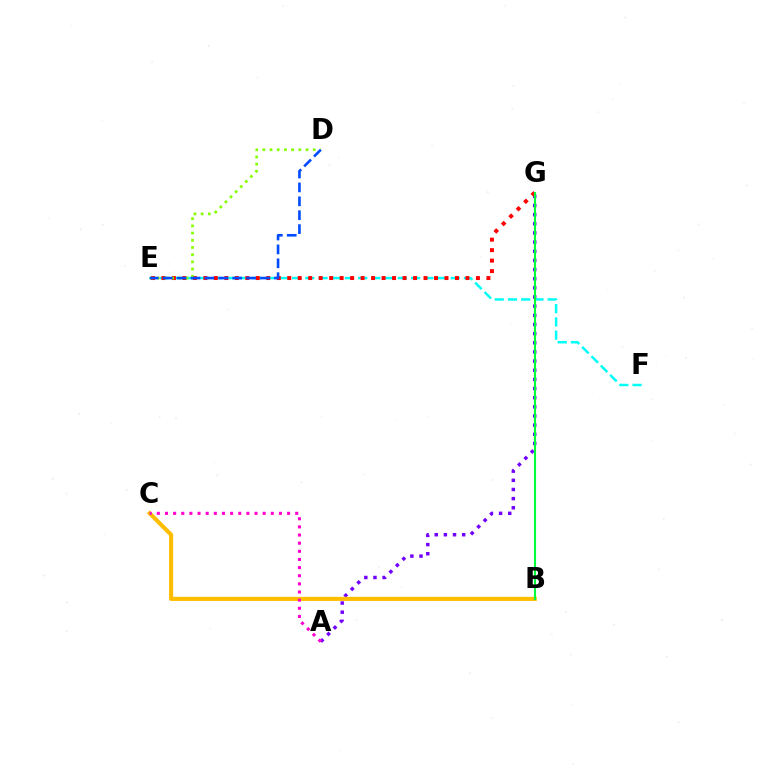{('A', 'G'): [{'color': '#7200ff', 'line_style': 'dotted', 'thickness': 2.49}], ('E', 'F'): [{'color': '#00fff6', 'line_style': 'dashed', 'thickness': 1.8}], ('B', 'C'): [{'color': '#ffbd00', 'line_style': 'solid', 'thickness': 2.94}], ('E', 'G'): [{'color': '#ff0000', 'line_style': 'dotted', 'thickness': 2.85}], ('D', 'E'): [{'color': '#84ff00', 'line_style': 'dotted', 'thickness': 1.96}, {'color': '#004bff', 'line_style': 'dashed', 'thickness': 1.89}], ('B', 'G'): [{'color': '#00ff39', 'line_style': 'solid', 'thickness': 1.52}], ('A', 'C'): [{'color': '#ff00cf', 'line_style': 'dotted', 'thickness': 2.21}]}